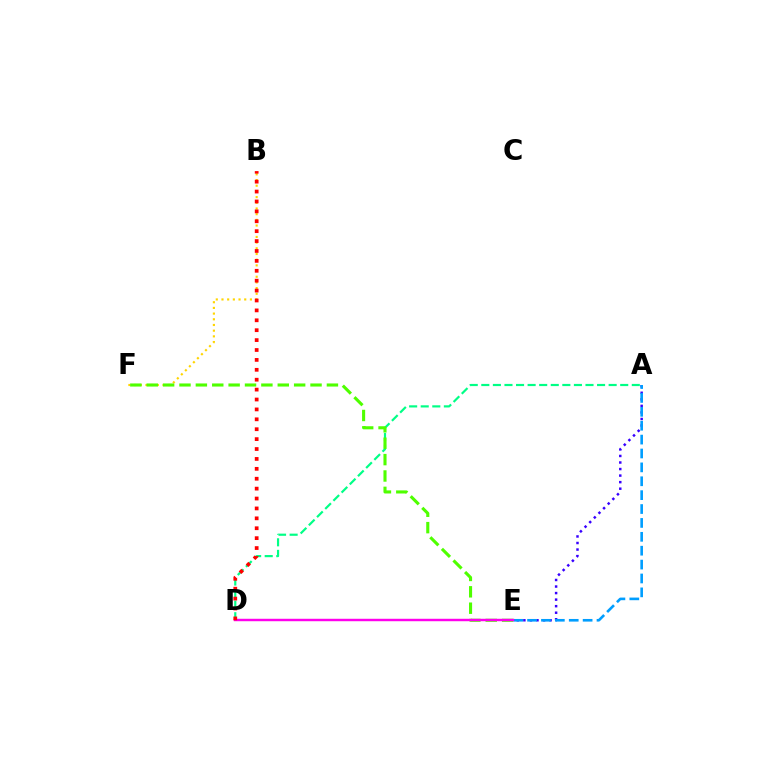{('B', 'F'): [{'color': '#ffd500', 'line_style': 'dotted', 'thickness': 1.55}], ('A', 'E'): [{'color': '#3700ff', 'line_style': 'dotted', 'thickness': 1.78}, {'color': '#009eff', 'line_style': 'dashed', 'thickness': 1.89}], ('A', 'D'): [{'color': '#00ff86', 'line_style': 'dashed', 'thickness': 1.57}], ('E', 'F'): [{'color': '#4fff00', 'line_style': 'dashed', 'thickness': 2.23}], ('D', 'E'): [{'color': '#ff00ed', 'line_style': 'solid', 'thickness': 1.76}], ('B', 'D'): [{'color': '#ff0000', 'line_style': 'dotted', 'thickness': 2.69}]}